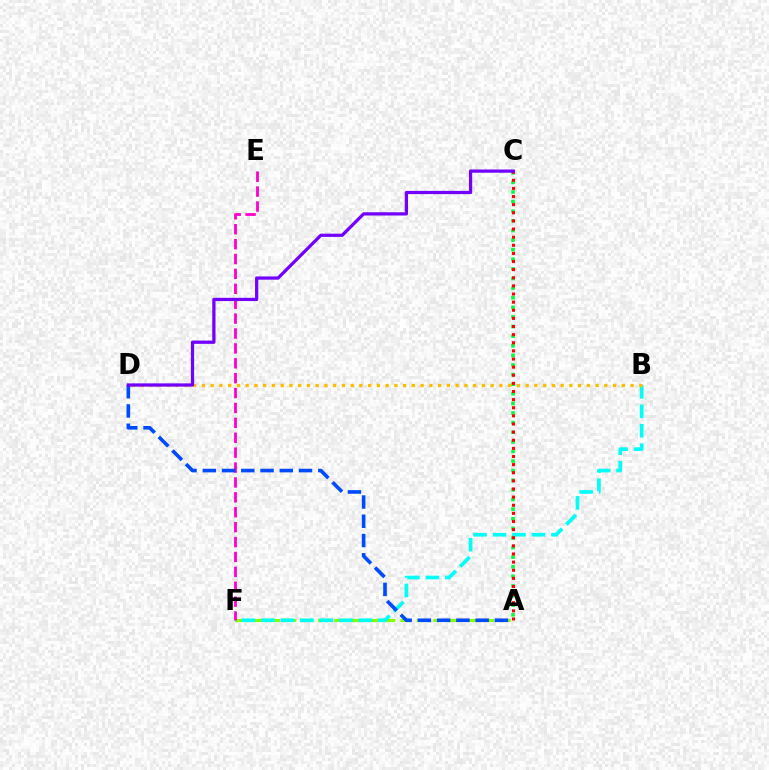{('A', 'F'): [{'color': '#84ff00', 'line_style': 'dashed', 'thickness': 2.24}], ('A', 'C'): [{'color': '#00ff39', 'line_style': 'dotted', 'thickness': 2.61}, {'color': '#ff0000', 'line_style': 'dotted', 'thickness': 2.21}], ('B', 'F'): [{'color': '#00fff6', 'line_style': 'dashed', 'thickness': 2.64}], ('E', 'F'): [{'color': '#ff00cf', 'line_style': 'dashed', 'thickness': 2.02}], ('A', 'D'): [{'color': '#004bff', 'line_style': 'dashed', 'thickness': 2.62}], ('B', 'D'): [{'color': '#ffbd00', 'line_style': 'dotted', 'thickness': 2.38}], ('C', 'D'): [{'color': '#7200ff', 'line_style': 'solid', 'thickness': 2.33}]}